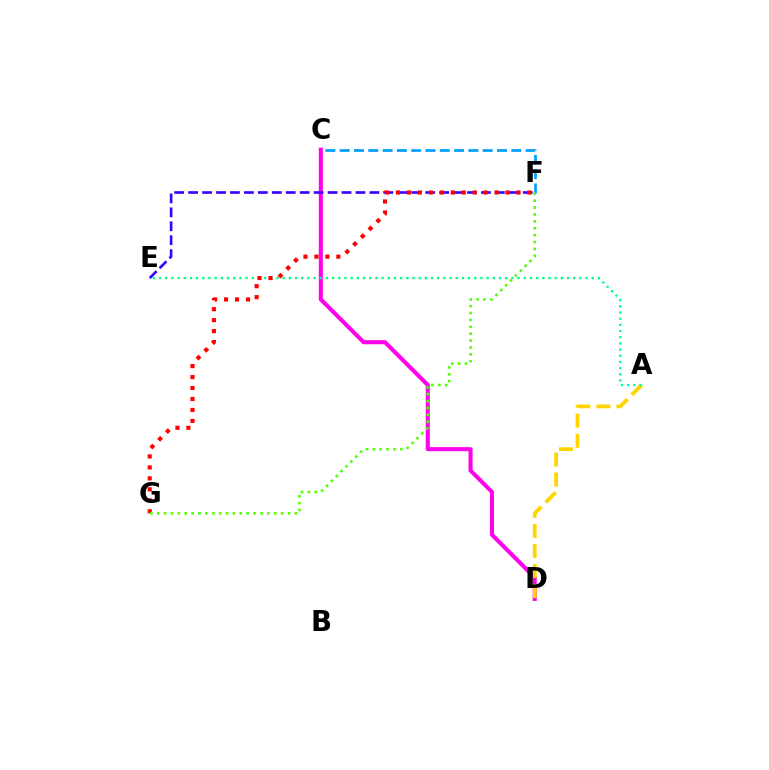{('C', 'F'): [{'color': '#009eff', 'line_style': 'dashed', 'thickness': 1.94}], ('C', 'D'): [{'color': '#ff00ed', 'line_style': 'solid', 'thickness': 2.93}], ('A', 'D'): [{'color': '#ffd500', 'line_style': 'dashed', 'thickness': 2.73}], ('A', 'E'): [{'color': '#00ff86', 'line_style': 'dotted', 'thickness': 1.68}], ('E', 'F'): [{'color': '#3700ff', 'line_style': 'dashed', 'thickness': 1.89}], ('F', 'G'): [{'color': '#ff0000', 'line_style': 'dotted', 'thickness': 2.98}, {'color': '#4fff00', 'line_style': 'dotted', 'thickness': 1.87}]}